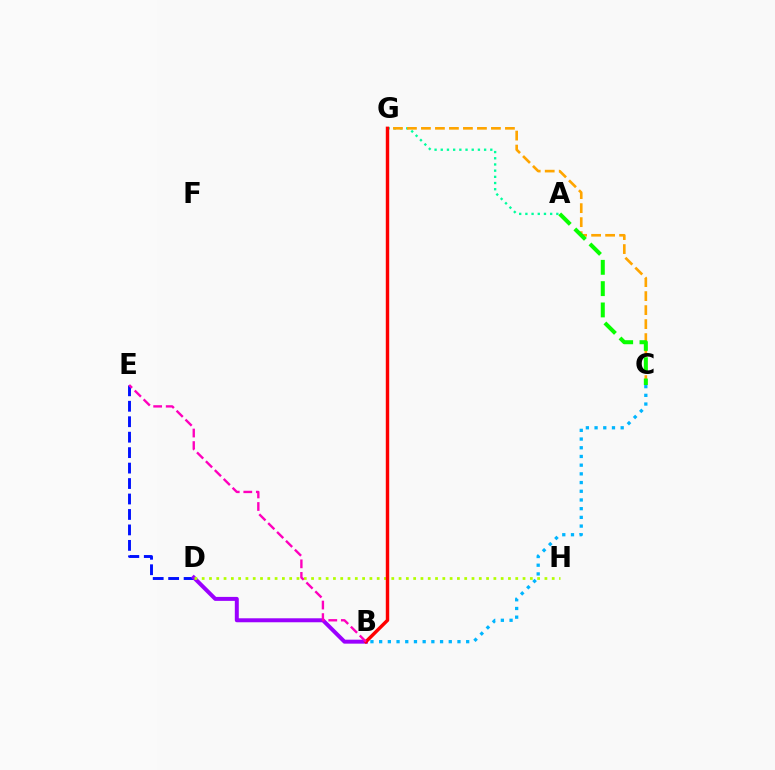{('D', 'E'): [{'color': '#0010ff', 'line_style': 'dashed', 'thickness': 2.1}], ('B', 'C'): [{'color': '#00b5ff', 'line_style': 'dotted', 'thickness': 2.36}], ('B', 'D'): [{'color': '#9b00ff', 'line_style': 'solid', 'thickness': 2.86}], ('A', 'G'): [{'color': '#00ff9d', 'line_style': 'dotted', 'thickness': 1.68}], ('D', 'H'): [{'color': '#b3ff00', 'line_style': 'dotted', 'thickness': 1.98}], ('C', 'G'): [{'color': '#ffa500', 'line_style': 'dashed', 'thickness': 1.9}], ('B', 'G'): [{'color': '#ff0000', 'line_style': 'solid', 'thickness': 2.47}], ('B', 'E'): [{'color': '#ff00bd', 'line_style': 'dashed', 'thickness': 1.7}], ('A', 'C'): [{'color': '#08ff00', 'line_style': 'dashed', 'thickness': 2.89}]}